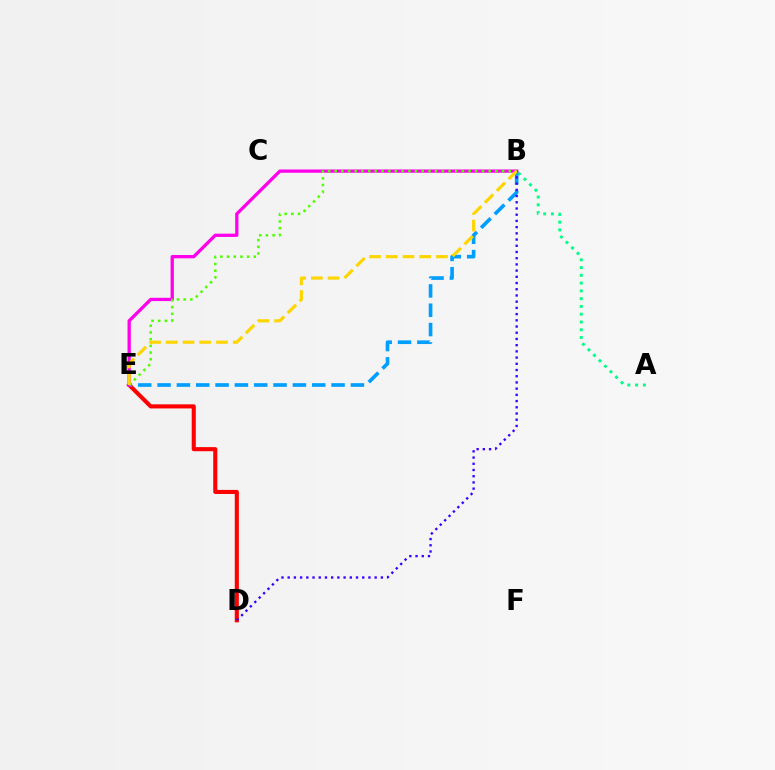{('A', 'B'): [{'color': '#00ff86', 'line_style': 'dotted', 'thickness': 2.11}], ('D', 'E'): [{'color': '#ff0000', 'line_style': 'solid', 'thickness': 2.94}], ('B', 'E'): [{'color': '#009eff', 'line_style': 'dashed', 'thickness': 2.63}, {'color': '#ff00ed', 'line_style': 'solid', 'thickness': 2.36}, {'color': '#4fff00', 'line_style': 'dotted', 'thickness': 1.82}, {'color': '#ffd500', 'line_style': 'dashed', 'thickness': 2.27}], ('B', 'D'): [{'color': '#3700ff', 'line_style': 'dotted', 'thickness': 1.69}]}